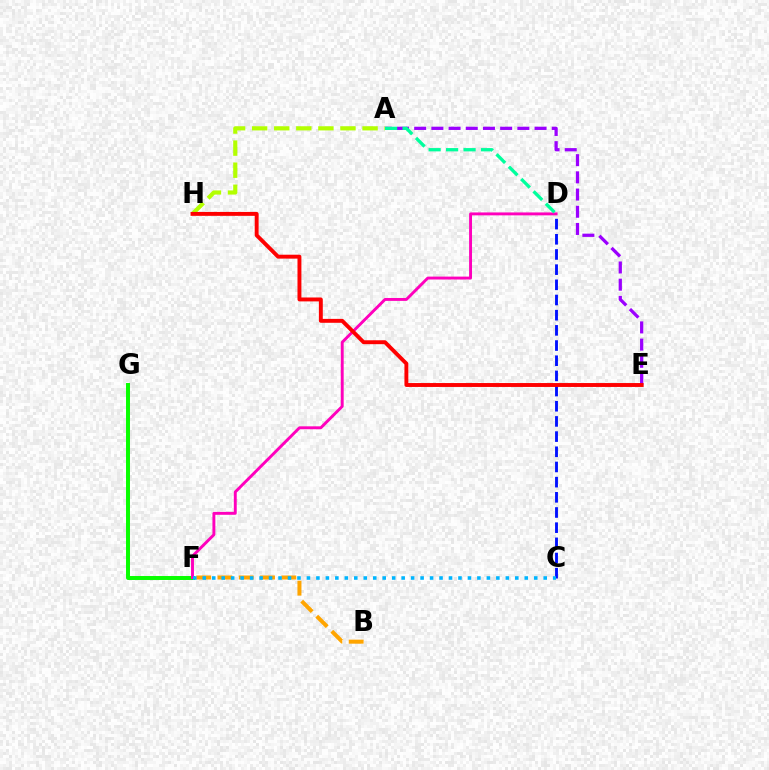{('F', 'G'): [{'color': '#08ff00', 'line_style': 'solid', 'thickness': 2.85}], ('A', 'E'): [{'color': '#9b00ff', 'line_style': 'dashed', 'thickness': 2.34}], ('A', 'H'): [{'color': '#b3ff00', 'line_style': 'dashed', 'thickness': 3.0}], ('D', 'F'): [{'color': '#ff00bd', 'line_style': 'solid', 'thickness': 2.1}], ('B', 'F'): [{'color': '#ffa500', 'line_style': 'dashed', 'thickness': 2.89}], ('C', 'D'): [{'color': '#0010ff', 'line_style': 'dashed', 'thickness': 2.06}], ('A', 'D'): [{'color': '#00ff9d', 'line_style': 'dashed', 'thickness': 2.37}], ('C', 'F'): [{'color': '#00b5ff', 'line_style': 'dotted', 'thickness': 2.57}], ('E', 'H'): [{'color': '#ff0000', 'line_style': 'solid', 'thickness': 2.81}]}